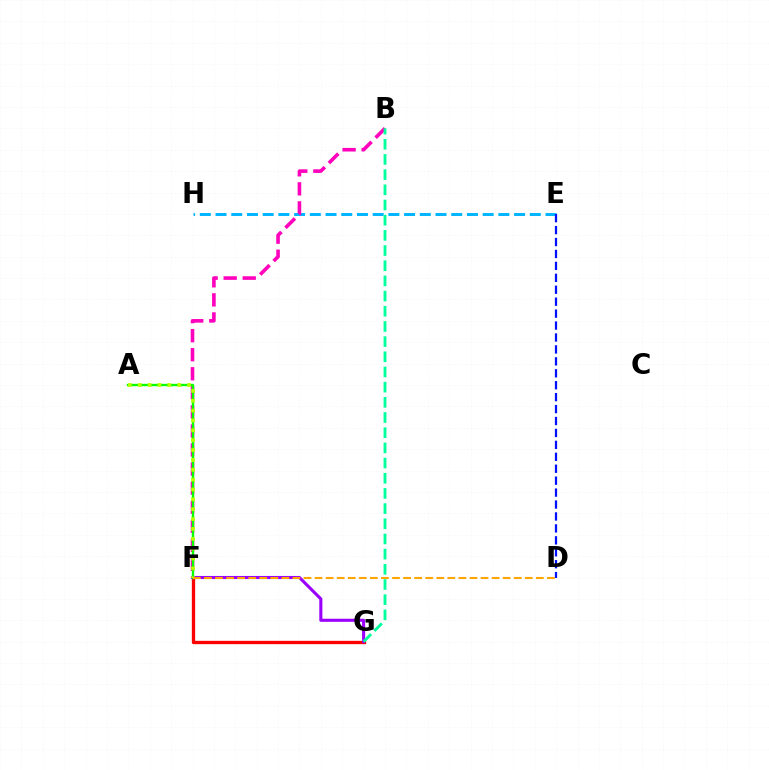{('F', 'G'): [{'color': '#ff0000', 'line_style': 'solid', 'thickness': 2.39}, {'color': '#9b00ff', 'line_style': 'solid', 'thickness': 2.22}], ('E', 'H'): [{'color': '#00b5ff', 'line_style': 'dashed', 'thickness': 2.13}], ('B', 'F'): [{'color': '#ff00bd', 'line_style': 'dashed', 'thickness': 2.59}], ('A', 'F'): [{'color': '#08ff00', 'line_style': 'solid', 'thickness': 1.7}, {'color': '#b3ff00', 'line_style': 'dotted', 'thickness': 2.68}], ('D', 'E'): [{'color': '#0010ff', 'line_style': 'dashed', 'thickness': 1.62}], ('B', 'G'): [{'color': '#00ff9d', 'line_style': 'dashed', 'thickness': 2.06}], ('D', 'F'): [{'color': '#ffa500', 'line_style': 'dashed', 'thickness': 1.5}]}